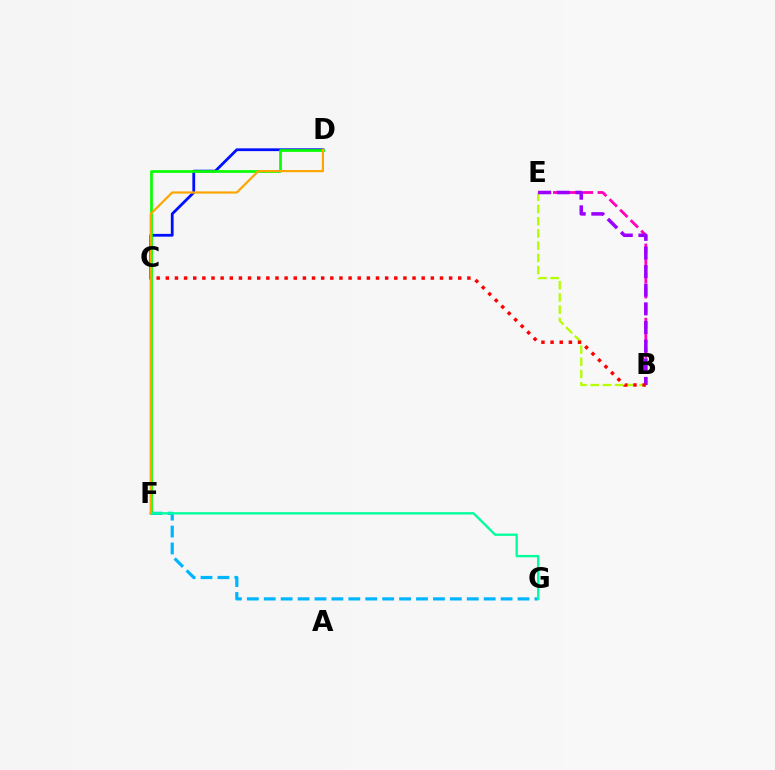{('C', 'D'): [{'color': '#0010ff', 'line_style': 'solid', 'thickness': 2.0}], ('B', 'E'): [{'color': '#b3ff00', 'line_style': 'dashed', 'thickness': 1.66}, {'color': '#ff00bd', 'line_style': 'dashed', 'thickness': 2.02}, {'color': '#9b00ff', 'line_style': 'dashed', 'thickness': 2.53}], ('D', 'F'): [{'color': '#08ff00', 'line_style': 'solid', 'thickness': 1.95}, {'color': '#ffa500', 'line_style': 'solid', 'thickness': 1.58}], ('F', 'G'): [{'color': '#00b5ff', 'line_style': 'dashed', 'thickness': 2.3}, {'color': '#00ff9d', 'line_style': 'solid', 'thickness': 1.7}], ('B', 'C'): [{'color': '#ff0000', 'line_style': 'dotted', 'thickness': 2.48}]}